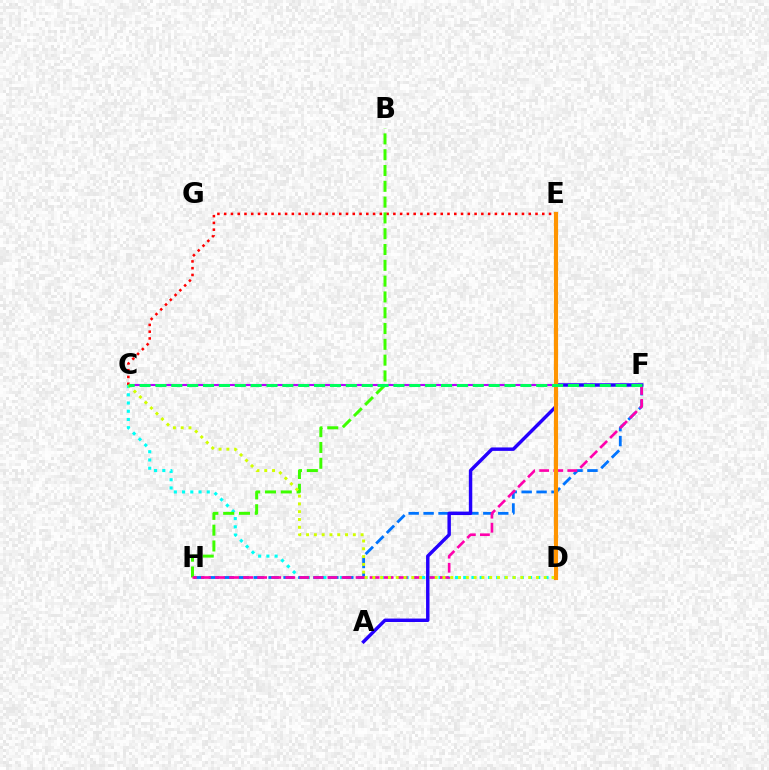{('C', 'F'): [{'color': '#b900ff', 'line_style': 'solid', 'thickness': 1.53}, {'color': '#00ff5c', 'line_style': 'dashed', 'thickness': 2.16}], ('C', 'D'): [{'color': '#00fff6', 'line_style': 'dotted', 'thickness': 2.24}, {'color': '#d1ff00', 'line_style': 'dotted', 'thickness': 2.12}], ('C', 'E'): [{'color': '#ff0000', 'line_style': 'dotted', 'thickness': 1.84}], ('B', 'H'): [{'color': '#3dff00', 'line_style': 'dashed', 'thickness': 2.15}], ('F', 'H'): [{'color': '#0074ff', 'line_style': 'dashed', 'thickness': 2.03}, {'color': '#ff00ac', 'line_style': 'dashed', 'thickness': 1.91}], ('A', 'F'): [{'color': '#2500ff', 'line_style': 'solid', 'thickness': 2.47}], ('D', 'E'): [{'color': '#ff9400', 'line_style': 'solid', 'thickness': 2.98}]}